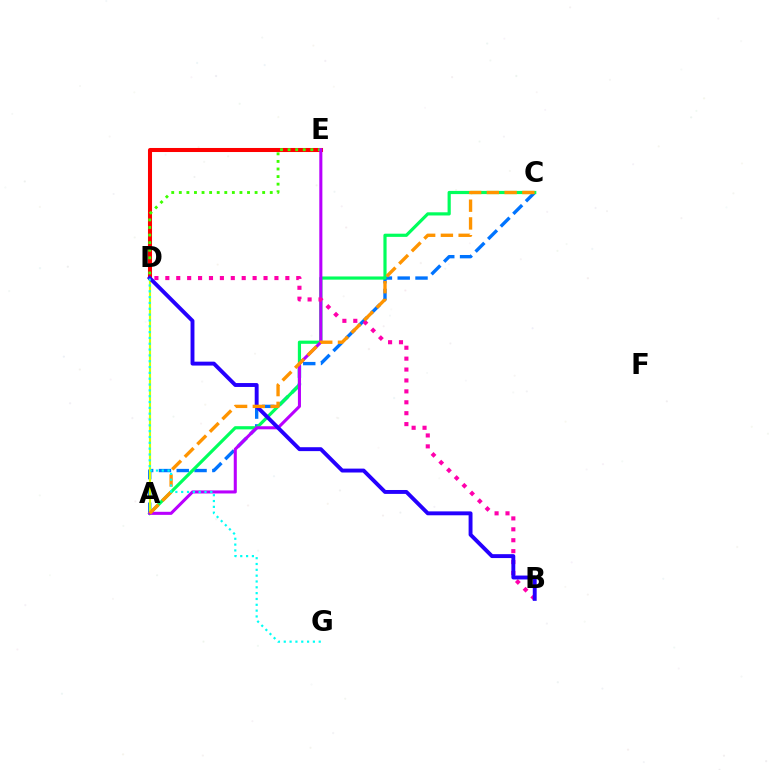{('A', 'C'): [{'color': '#0074ff', 'line_style': 'dashed', 'thickness': 2.42}, {'color': '#00ff5c', 'line_style': 'solid', 'thickness': 2.29}, {'color': '#ff9400', 'line_style': 'dashed', 'thickness': 2.41}], ('D', 'E'): [{'color': '#ff0000', 'line_style': 'solid', 'thickness': 2.91}, {'color': '#3dff00', 'line_style': 'dotted', 'thickness': 2.06}], ('A', 'D'): [{'color': '#d1ff00', 'line_style': 'solid', 'thickness': 1.56}], ('A', 'E'): [{'color': '#b900ff', 'line_style': 'solid', 'thickness': 2.21}], ('B', 'D'): [{'color': '#ff00ac', 'line_style': 'dotted', 'thickness': 2.96}, {'color': '#2500ff', 'line_style': 'solid', 'thickness': 2.81}], ('D', 'G'): [{'color': '#00fff6', 'line_style': 'dotted', 'thickness': 1.58}]}